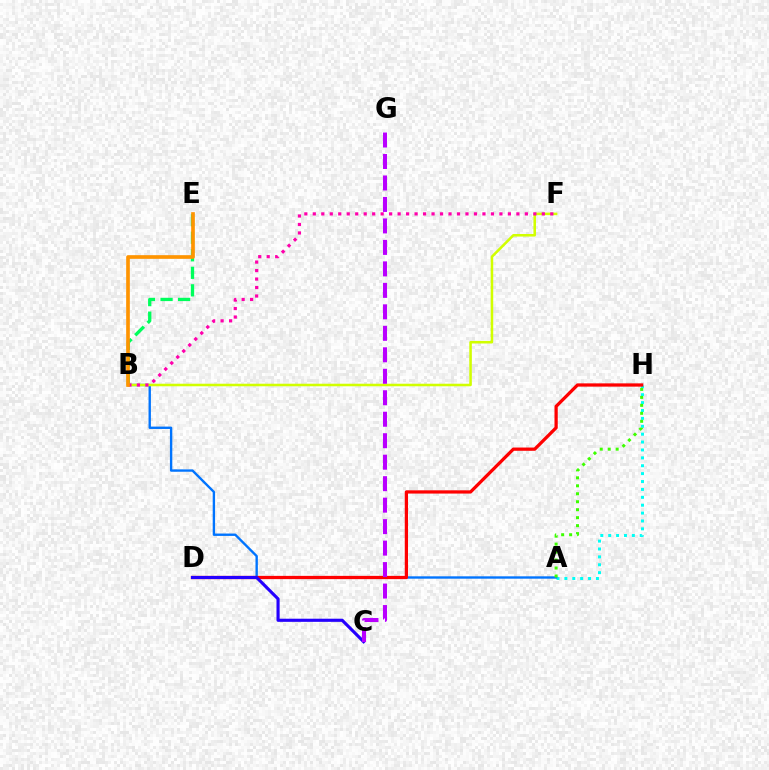{('B', 'E'): [{'color': '#00ff5c', 'line_style': 'dashed', 'thickness': 2.38}, {'color': '#ff9400', 'line_style': 'solid', 'thickness': 2.64}], ('A', 'H'): [{'color': '#00fff6', 'line_style': 'dotted', 'thickness': 2.14}, {'color': '#3dff00', 'line_style': 'dotted', 'thickness': 2.17}], ('A', 'B'): [{'color': '#0074ff', 'line_style': 'solid', 'thickness': 1.71}], ('B', 'F'): [{'color': '#d1ff00', 'line_style': 'solid', 'thickness': 1.84}, {'color': '#ff00ac', 'line_style': 'dotted', 'thickness': 2.3}], ('D', 'H'): [{'color': '#ff0000', 'line_style': 'solid', 'thickness': 2.34}], ('C', 'D'): [{'color': '#2500ff', 'line_style': 'solid', 'thickness': 2.25}], ('C', 'G'): [{'color': '#b900ff', 'line_style': 'dashed', 'thickness': 2.92}]}